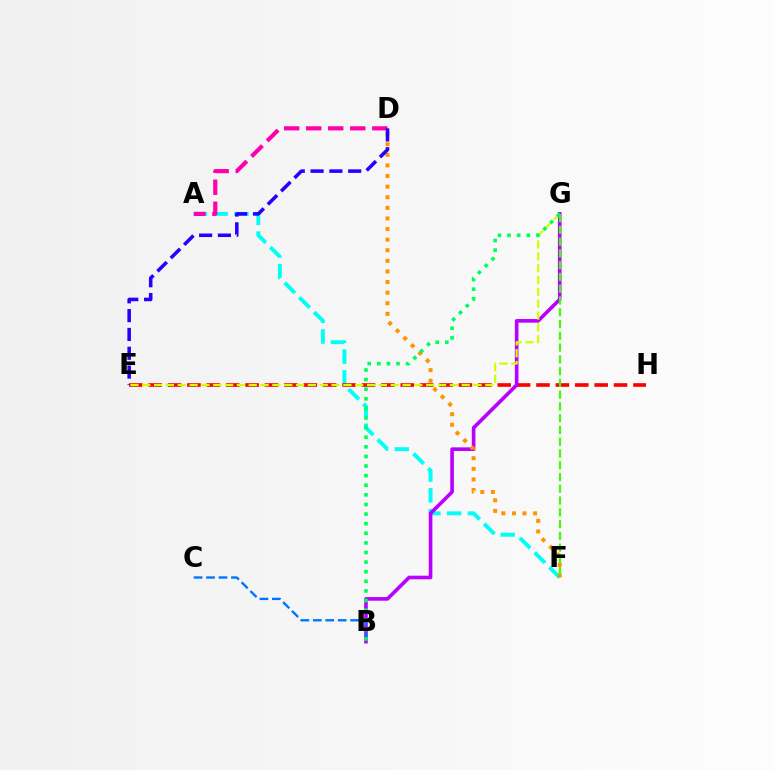{('A', 'F'): [{'color': '#00fff6', 'line_style': 'dashed', 'thickness': 2.83}], ('E', 'H'): [{'color': '#ff0000', 'line_style': 'dashed', 'thickness': 2.63}], ('B', 'G'): [{'color': '#b900ff', 'line_style': 'solid', 'thickness': 2.61}, {'color': '#00ff5c', 'line_style': 'dotted', 'thickness': 2.61}], ('B', 'C'): [{'color': '#0074ff', 'line_style': 'dashed', 'thickness': 1.69}], ('A', 'D'): [{'color': '#ff00ac', 'line_style': 'dashed', 'thickness': 2.99}], ('D', 'F'): [{'color': '#ff9400', 'line_style': 'dotted', 'thickness': 2.88}], ('F', 'G'): [{'color': '#3dff00', 'line_style': 'dashed', 'thickness': 1.6}], ('D', 'E'): [{'color': '#2500ff', 'line_style': 'dashed', 'thickness': 2.56}], ('E', 'G'): [{'color': '#d1ff00', 'line_style': 'dashed', 'thickness': 1.61}]}